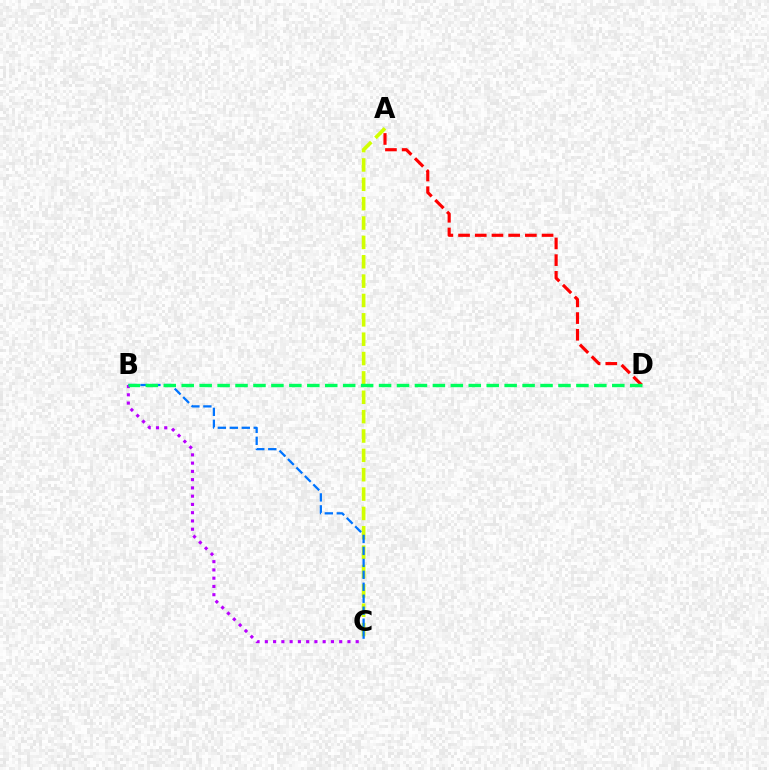{('A', 'D'): [{'color': '#ff0000', 'line_style': 'dashed', 'thickness': 2.27}], ('A', 'C'): [{'color': '#d1ff00', 'line_style': 'dashed', 'thickness': 2.63}], ('B', 'C'): [{'color': '#0074ff', 'line_style': 'dashed', 'thickness': 1.62}, {'color': '#b900ff', 'line_style': 'dotted', 'thickness': 2.24}], ('B', 'D'): [{'color': '#00ff5c', 'line_style': 'dashed', 'thickness': 2.44}]}